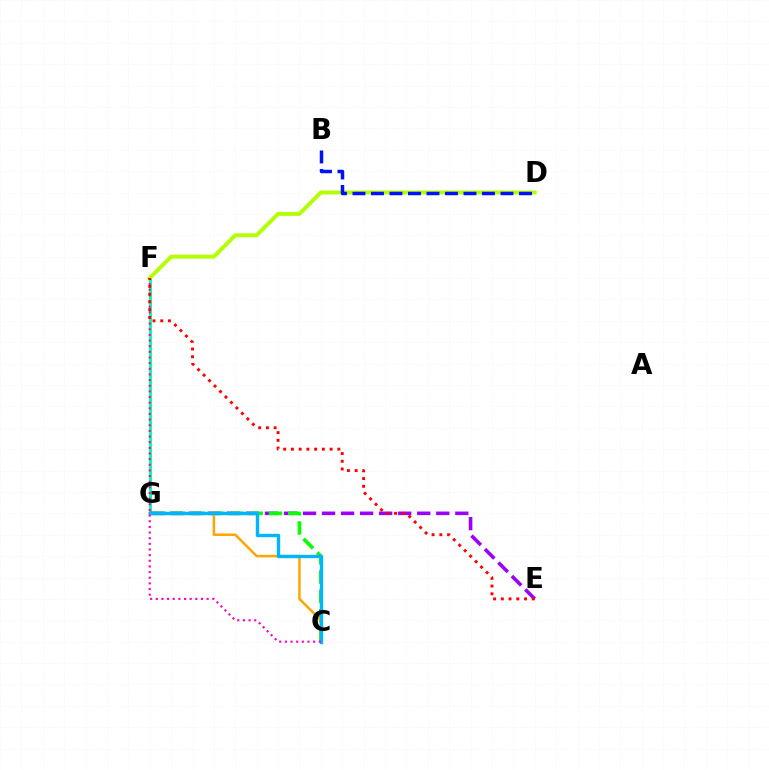{('F', 'G'): [{'color': '#00ff9d', 'line_style': 'solid', 'thickness': 2.06}], ('E', 'G'): [{'color': '#9b00ff', 'line_style': 'dashed', 'thickness': 2.59}], ('D', 'F'): [{'color': '#b3ff00', 'line_style': 'solid', 'thickness': 2.83}], ('C', 'G'): [{'color': '#08ff00', 'line_style': 'dashed', 'thickness': 2.62}, {'color': '#ffa500', 'line_style': 'solid', 'thickness': 1.79}, {'color': '#00b5ff', 'line_style': 'solid', 'thickness': 2.43}], ('B', 'D'): [{'color': '#0010ff', 'line_style': 'dashed', 'thickness': 2.51}], ('C', 'F'): [{'color': '#ff00bd', 'line_style': 'dotted', 'thickness': 1.53}], ('E', 'F'): [{'color': '#ff0000', 'line_style': 'dotted', 'thickness': 2.1}]}